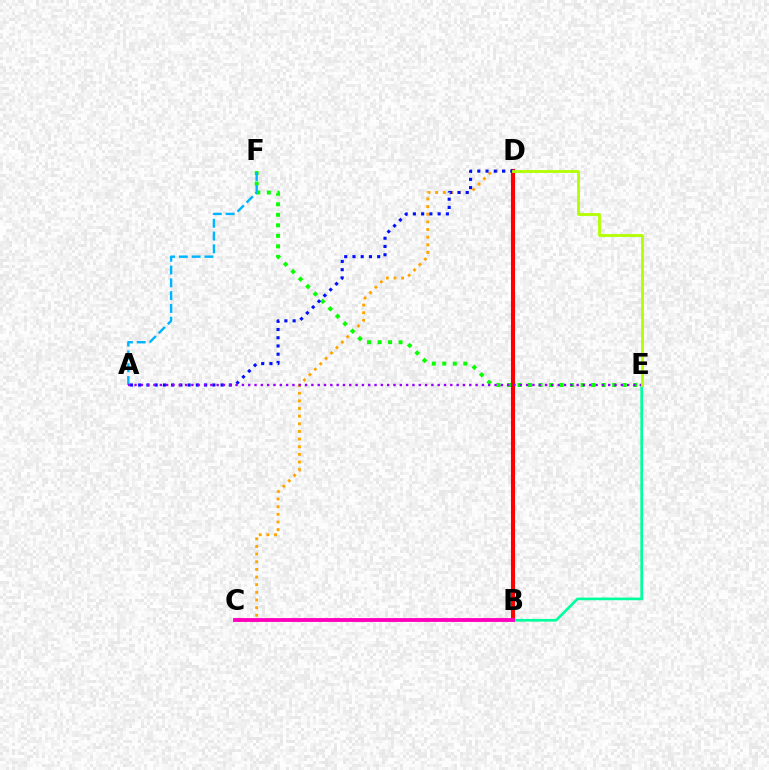{('C', 'D'): [{'color': '#ffa500', 'line_style': 'dotted', 'thickness': 2.08}], ('E', 'F'): [{'color': '#08ff00', 'line_style': 'dotted', 'thickness': 2.86}], ('B', 'D'): [{'color': '#ff0000', 'line_style': 'solid', 'thickness': 2.93}], ('A', 'F'): [{'color': '#00b5ff', 'line_style': 'dashed', 'thickness': 1.74}], ('B', 'E'): [{'color': '#00ff9d', 'line_style': 'solid', 'thickness': 1.92}], ('A', 'D'): [{'color': '#0010ff', 'line_style': 'dotted', 'thickness': 2.24}], ('A', 'E'): [{'color': '#9b00ff', 'line_style': 'dotted', 'thickness': 1.72}], ('B', 'C'): [{'color': '#ff00bd', 'line_style': 'solid', 'thickness': 2.77}], ('D', 'E'): [{'color': '#b3ff00', 'line_style': 'solid', 'thickness': 2.03}]}